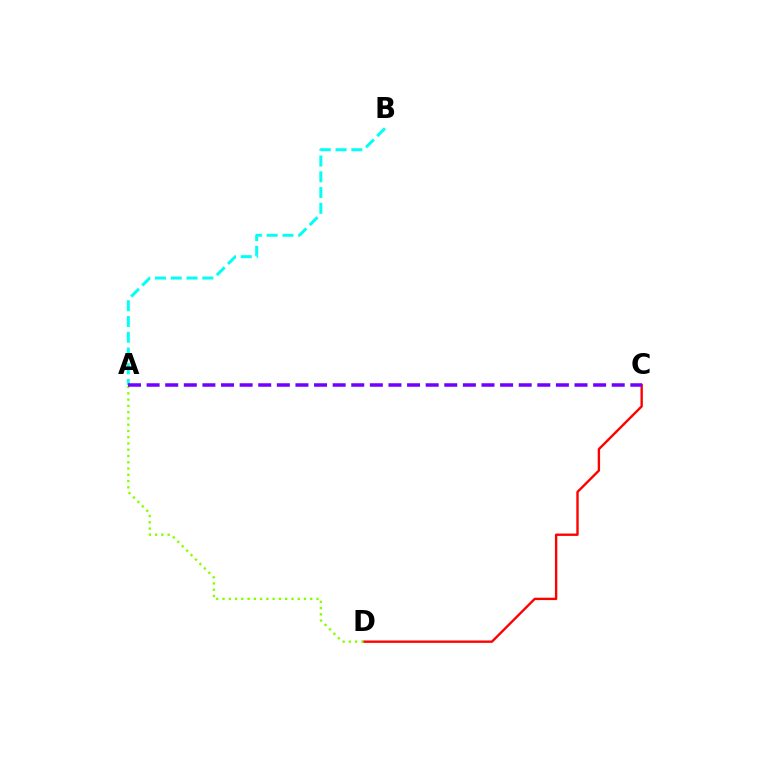{('C', 'D'): [{'color': '#ff0000', 'line_style': 'solid', 'thickness': 1.71}], ('A', 'D'): [{'color': '#84ff00', 'line_style': 'dotted', 'thickness': 1.7}], ('A', 'B'): [{'color': '#00fff6', 'line_style': 'dashed', 'thickness': 2.14}], ('A', 'C'): [{'color': '#7200ff', 'line_style': 'dashed', 'thickness': 2.53}]}